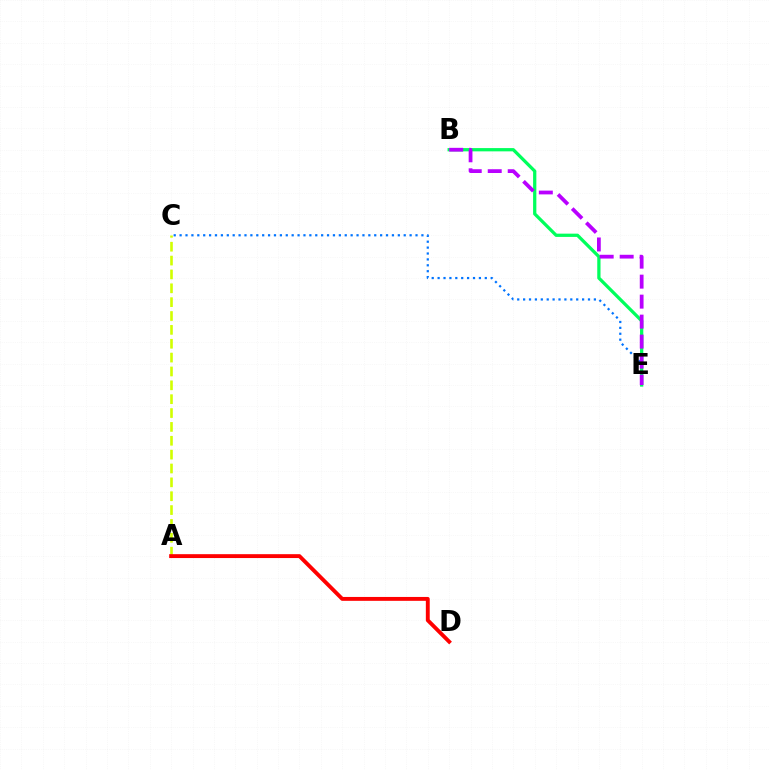{('A', 'C'): [{'color': '#d1ff00', 'line_style': 'dashed', 'thickness': 1.88}], ('B', 'E'): [{'color': '#00ff5c', 'line_style': 'solid', 'thickness': 2.35}, {'color': '#b900ff', 'line_style': 'dashed', 'thickness': 2.72}], ('C', 'E'): [{'color': '#0074ff', 'line_style': 'dotted', 'thickness': 1.6}], ('A', 'D'): [{'color': '#ff0000', 'line_style': 'solid', 'thickness': 2.79}]}